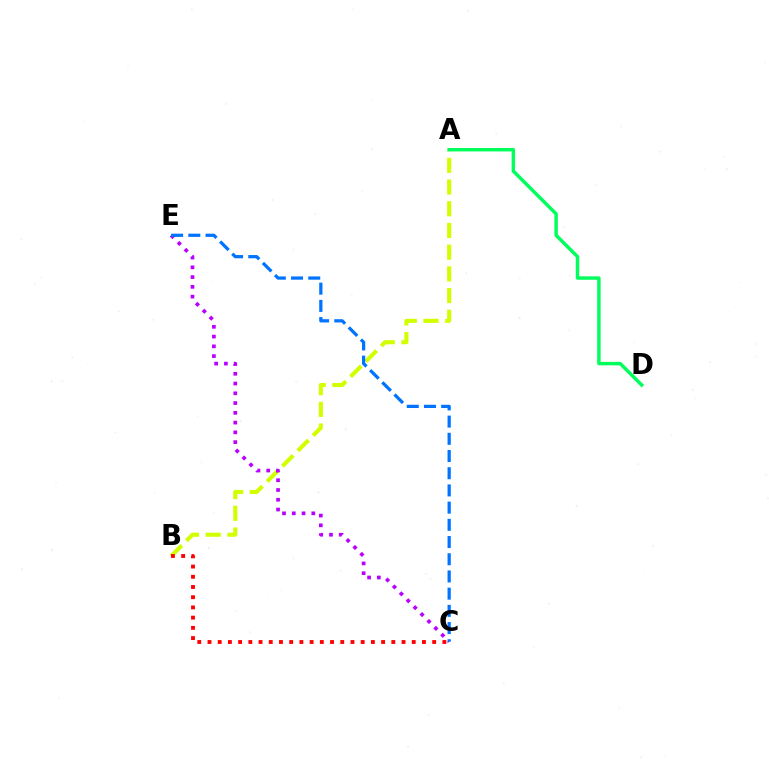{('A', 'B'): [{'color': '#d1ff00', 'line_style': 'dashed', 'thickness': 2.95}], ('A', 'D'): [{'color': '#00ff5c', 'line_style': 'solid', 'thickness': 2.48}], ('C', 'E'): [{'color': '#b900ff', 'line_style': 'dotted', 'thickness': 2.65}, {'color': '#0074ff', 'line_style': 'dashed', 'thickness': 2.34}], ('B', 'C'): [{'color': '#ff0000', 'line_style': 'dotted', 'thickness': 2.77}]}